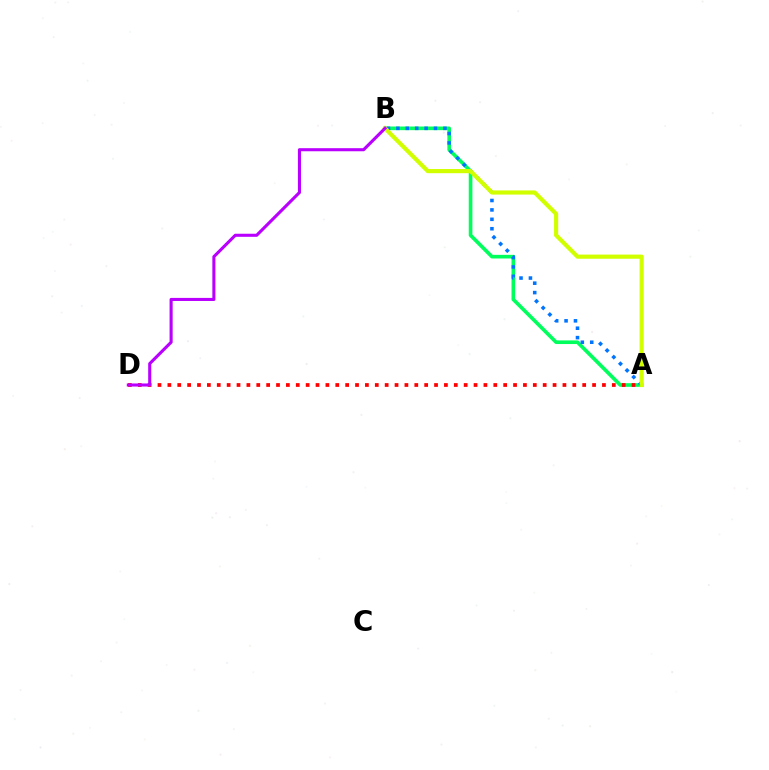{('A', 'B'): [{'color': '#00ff5c', 'line_style': 'solid', 'thickness': 2.62}, {'color': '#0074ff', 'line_style': 'dotted', 'thickness': 2.56}, {'color': '#d1ff00', 'line_style': 'solid', 'thickness': 3.0}], ('A', 'D'): [{'color': '#ff0000', 'line_style': 'dotted', 'thickness': 2.68}], ('B', 'D'): [{'color': '#b900ff', 'line_style': 'solid', 'thickness': 2.22}]}